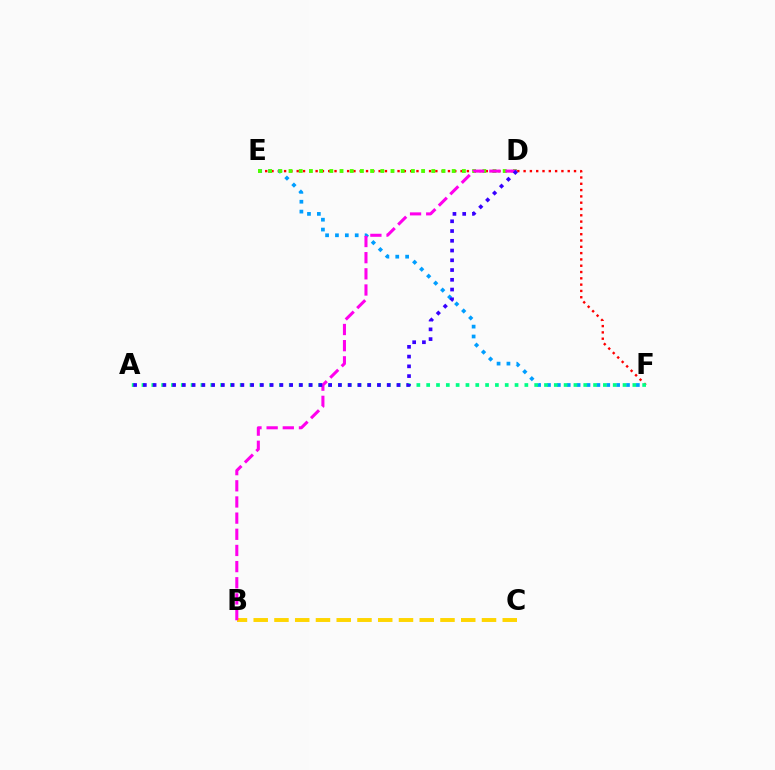{('B', 'C'): [{'color': '#ffd500', 'line_style': 'dashed', 'thickness': 2.82}], ('E', 'F'): [{'color': '#ff0000', 'line_style': 'dotted', 'thickness': 1.71}, {'color': '#009eff', 'line_style': 'dotted', 'thickness': 2.68}], ('A', 'F'): [{'color': '#00ff86', 'line_style': 'dotted', 'thickness': 2.67}], ('D', 'E'): [{'color': '#4fff00', 'line_style': 'dotted', 'thickness': 2.77}], ('B', 'D'): [{'color': '#ff00ed', 'line_style': 'dashed', 'thickness': 2.2}], ('A', 'D'): [{'color': '#3700ff', 'line_style': 'dotted', 'thickness': 2.65}]}